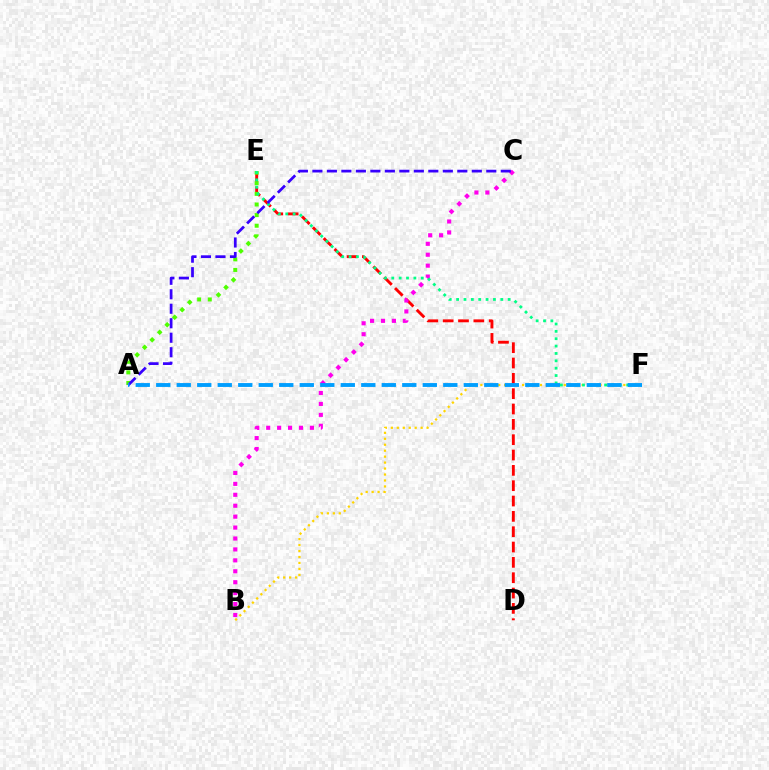{('D', 'E'): [{'color': '#ff0000', 'line_style': 'dashed', 'thickness': 2.08}], ('A', 'E'): [{'color': '#4fff00', 'line_style': 'dotted', 'thickness': 2.88}], ('B', 'F'): [{'color': '#ffd500', 'line_style': 'dotted', 'thickness': 1.62}], ('B', 'C'): [{'color': '#ff00ed', 'line_style': 'dotted', 'thickness': 2.97}], ('E', 'F'): [{'color': '#00ff86', 'line_style': 'dotted', 'thickness': 2.0}], ('A', 'C'): [{'color': '#3700ff', 'line_style': 'dashed', 'thickness': 1.97}], ('A', 'F'): [{'color': '#009eff', 'line_style': 'dashed', 'thickness': 2.79}]}